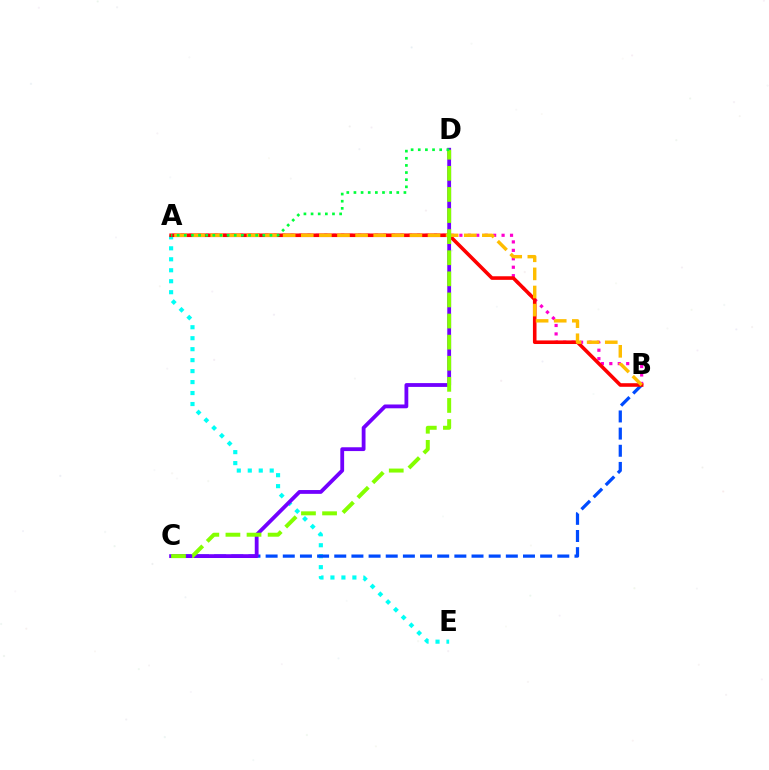{('A', 'B'): [{'color': '#ff00cf', 'line_style': 'dotted', 'thickness': 2.29}, {'color': '#ff0000', 'line_style': 'solid', 'thickness': 2.58}, {'color': '#ffbd00', 'line_style': 'dashed', 'thickness': 2.46}], ('A', 'E'): [{'color': '#00fff6', 'line_style': 'dotted', 'thickness': 2.98}], ('B', 'C'): [{'color': '#004bff', 'line_style': 'dashed', 'thickness': 2.33}], ('C', 'D'): [{'color': '#7200ff', 'line_style': 'solid', 'thickness': 2.74}, {'color': '#84ff00', 'line_style': 'dashed', 'thickness': 2.87}], ('A', 'D'): [{'color': '#00ff39', 'line_style': 'dotted', 'thickness': 1.94}]}